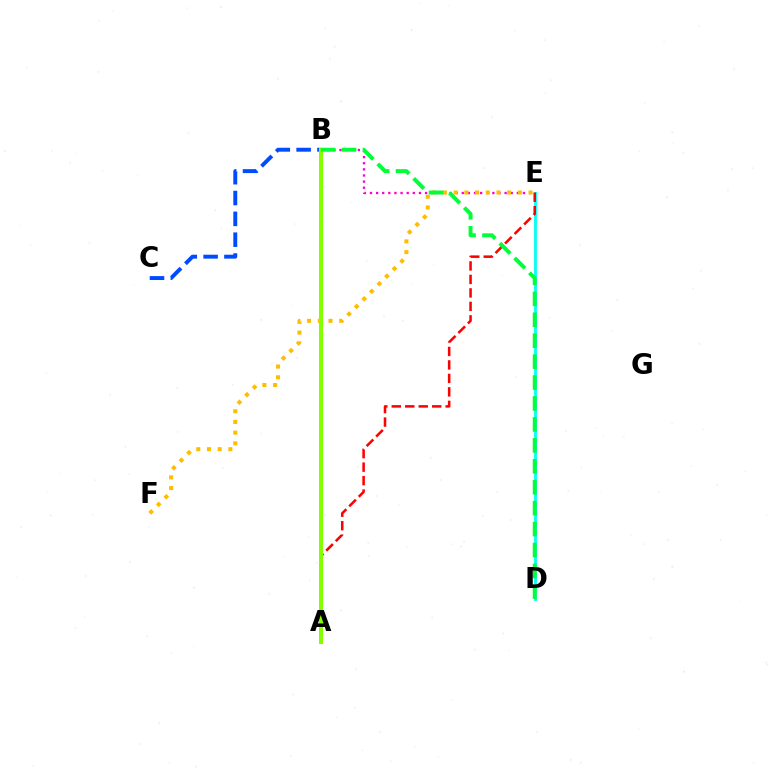{('B', 'E'): [{'color': '#ff00cf', 'line_style': 'dotted', 'thickness': 1.66}], ('D', 'E'): [{'color': '#00fff6', 'line_style': 'solid', 'thickness': 2.02}], ('E', 'F'): [{'color': '#ffbd00', 'line_style': 'dotted', 'thickness': 2.91}], ('B', 'C'): [{'color': '#004bff', 'line_style': 'dashed', 'thickness': 2.83}], ('A', 'E'): [{'color': '#ff0000', 'line_style': 'dashed', 'thickness': 1.83}], ('A', 'B'): [{'color': '#7200ff', 'line_style': 'dotted', 'thickness': 1.76}, {'color': '#84ff00', 'line_style': 'solid', 'thickness': 2.9}], ('B', 'D'): [{'color': '#00ff39', 'line_style': 'dashed', 'thickness': 2.84}]}